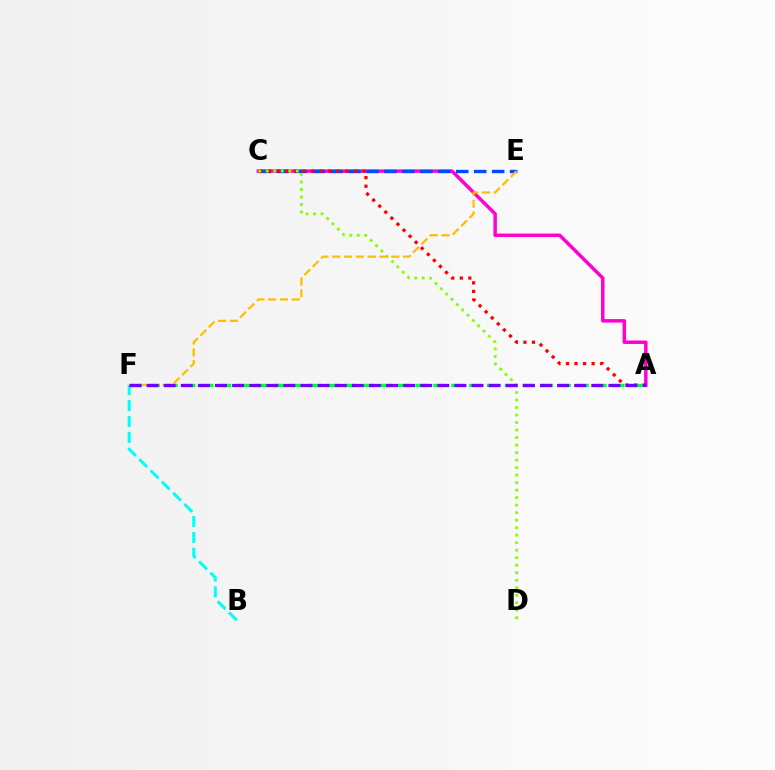{('A', 'C'): [{'color': '#ff00cf', 'line_style': 'solid', 'thickness': 2.5}, {'color': '#ff0000', 'line_style': 'dotted', 'thickness': 2.32}], ('B', 'F'): [{'color': '#00fff6', 'line_style': 'dashed', 'thickness': 2.16}], ('C', 'E'): [{'color': '#004bff', 'line_style': 'dashed', 'thickness': 2.44}], ('C', 'D'): [{'color': '#84ff00', 'line_style': 'dotted', 'thickness': 2.04}], ('E', 'F'): [{'color': '#ffbd00', 'line_style': 'dashed', 'thickness': 1.6}], ('A', 'F'): [{'color': '#00ff39', 'line_style': 'dashed', 'thickness': 2.43}, {'color': '#7200ff', 'line_style': 'dashed', 'thickness': 2.32}]}